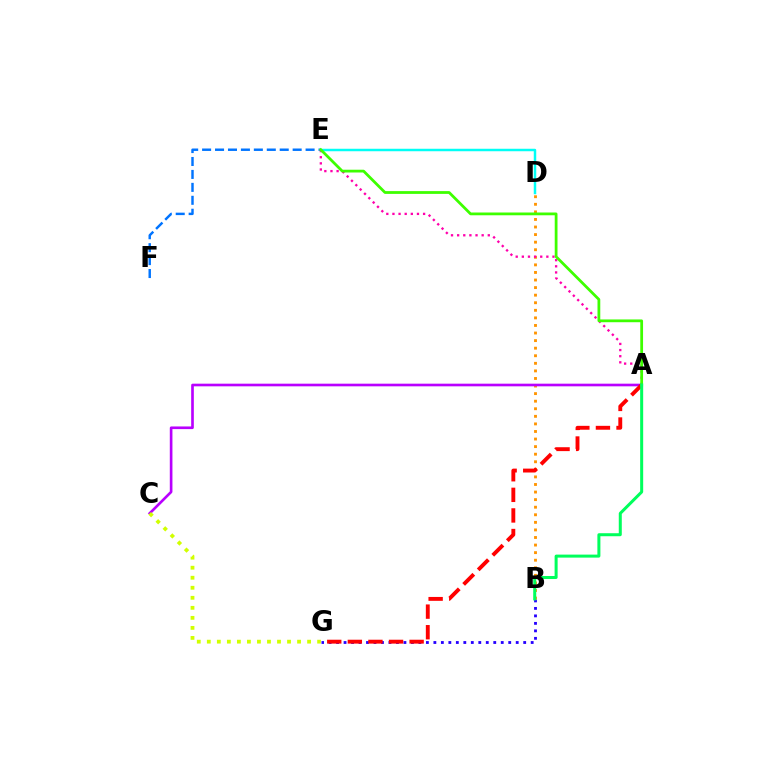{('E', 'F'): [{'color': '#0074ff', 'line_style': 'dashed', 'thickness': 1.76}], ('B', 'G'): [{'color': '#2500ff', 'line_style': 'dotted', 'thickness': 2.03}], ('B', 'D'): [{'color': '#ff9400', 'line_style': 'dotted', 'thickness': 2.06}], ('A', 'E'): [{'color': '#ff00ac', 'line_style': 'dotted', 'thickness': 1.67}, {'color': '#3dff00', 'line_style': 'solid', 'thickness': 2.0}], ('A', 'C'): [{'color': '#b900ff', 'line_style': 'solid', 'thickness': 1.91}], ('C', 'G'): [{'color': '#d1ff00', 'line_style': 'dotted', 'thickness': 2.72}], ('D', 'E'): [{'color': '#00fff6', 'line_style': 'solid', 'thickness': 1.78}], ('A', 'G'): [{'color': '#ff0000', 'line_style': 'dashed', 'thickness': 2.8}], ('A', 'B'): [{'color': '#00ff5c', 'line_style': 'solid', 'thickness': 2.17}]}